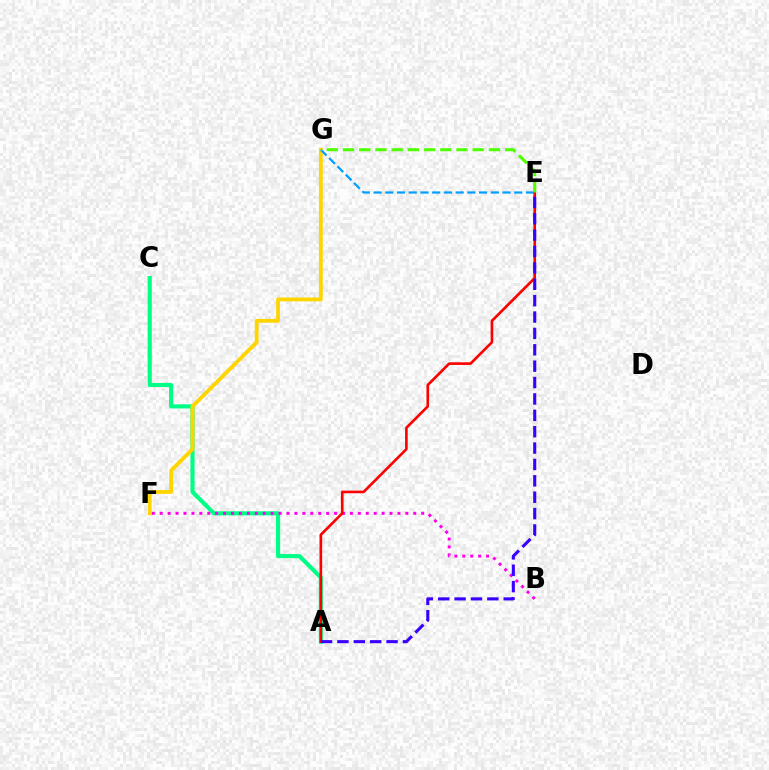{('A', 'C'): [{'color': '#00ff86', 'line_style': 'solid', 'thickness': 2.97}], ('F', 'G'): [{'color': '#ffd500', 'line_style': 'solid', 'thickness': 2.75}], ('B', 'F'): [{'color': '#ff00ed', 'line_style': 'dotted', 'thickness': 2.15}], ('E', 'G'): [{'color': '#009eff', 'line_style': 'dashed', 'thickness': 1.59}, {'color': '#4fff00', 'line_style': 'dashed', 'thickness': 2.2}], ('A', 'E'): [{'color': '#ff0000', 'line_style': 'solid', 'thickness': 1.9}, {'color': '#3700ff', 'line_style': 'dashed', 'thickness': 2.22}]}